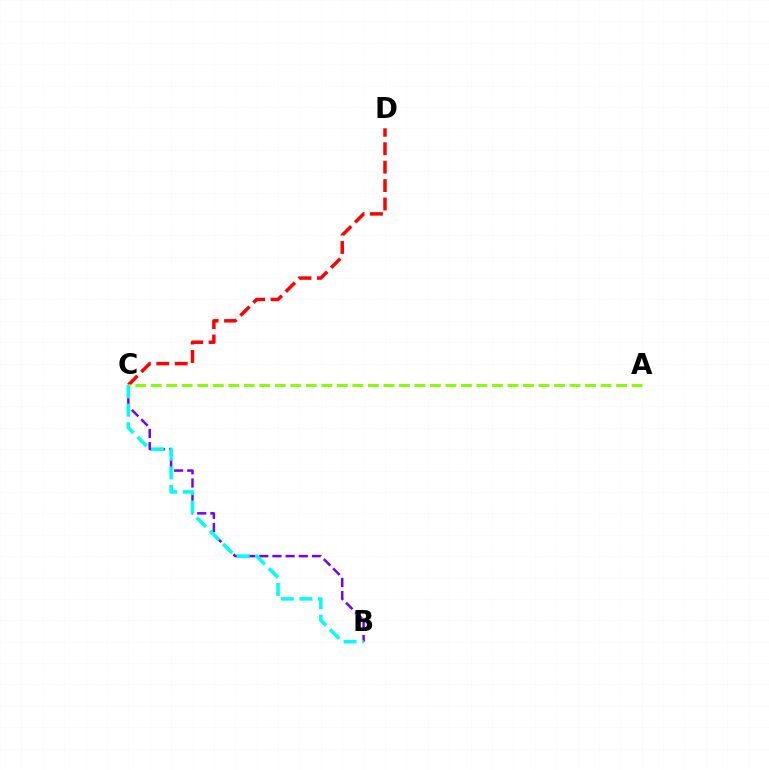{('C', 'D'): [{'color': '#ff0000', 'line_style': 'dashed', 'thickness': 2.5}], ('B', 'C'): [{'color': '#7200ff', 'line_style': 'dashed', 'thickness': 1.79}, {'color': '#00fff6', 'line_style': 'dashed', 'thickness': 2.53}], ('A', 'C'): [{'color': '#84ff00', 'line_style': 'dashed', 'thickness': 2.11}]}